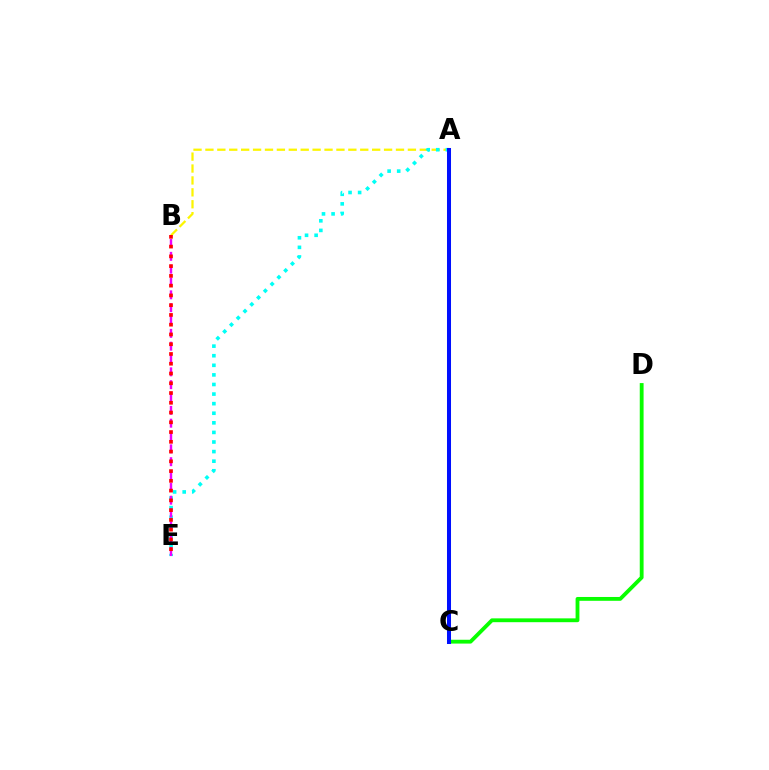{('A', 'B'): [{'color': '#fcf500', 'line_style': 'dashed', 'thickness': 1.62}], ('A', 'E'): [{'color': '#00fff6', 'line_style': 'dotted', 'thickness': 2.6}], ('C', 'D'): [{'color': '#08ff00', 'line_style': 'solid', 'thickness': 2.76}], ('A', 'C'): [{'color': '#0010ff', 'line_style': 'solid', 'thickness': 2.9}], ('B', 'E'): [{'color': '#ee00ff', 'line_style': 'dashed', 'thickness': 1.74}, {'color': '#ff0000', 'line_style': 'dotted', 'thickness': 2.65}]}